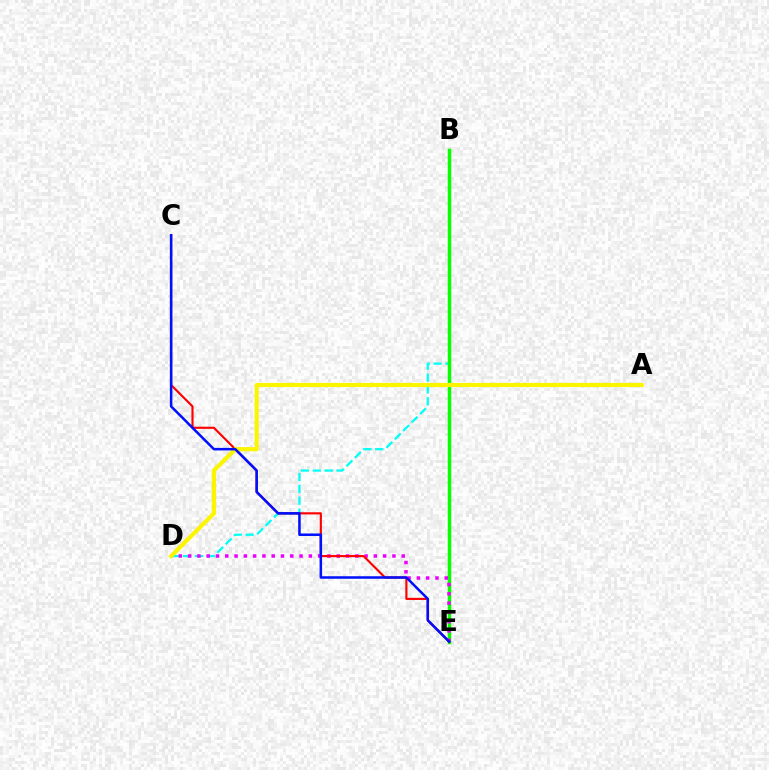{('B', 'D'): [{'color': '#00fff6', 'line_style': 'dashed', 'thickness': 1.61}], ('B', 'E'): [{'color': '#08ff00', 'line_style': 'solid', 'thickness': 2.51}], ('D', 'E'): [{'color': '#ee00ff', 'line_style': 'dotted', 'thickness': 2.52}], ('C', 'E'): [{'color': '#ff0000', 'line_style': 'solid', 'thickness': 1.54}, {'color': '#0010ff', 'line_style': 'solid', 'thickness': 1.82}], ('A', 'D'): [{'color': '#fcf500', 'line_style': 'solid', 'thickness': 2.99}]}